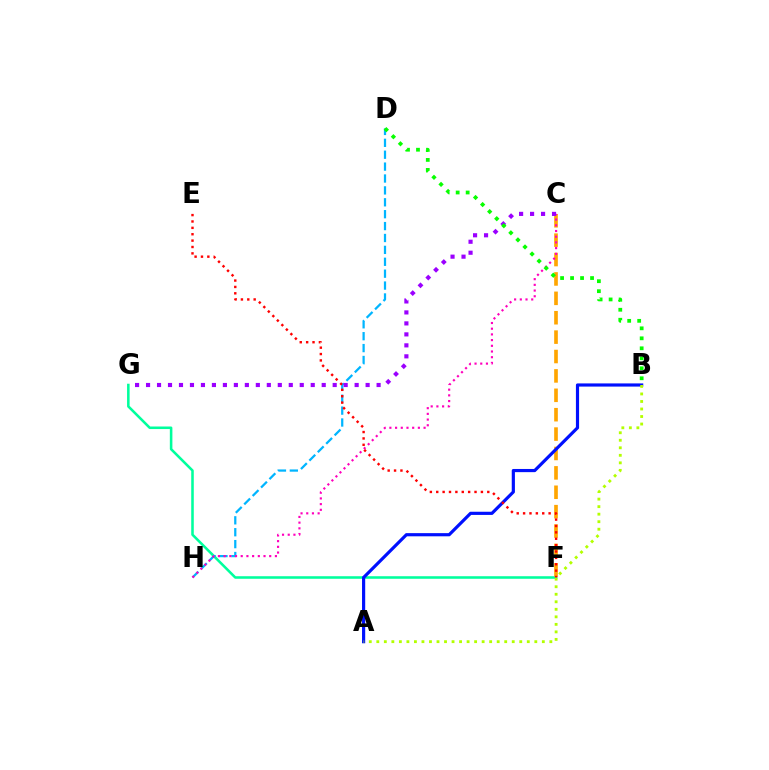{('F', 'G'): [{'color': '#00ff9d', 'line_style': 'solid', 'thickness': 1.84}], ('C', 'F'): [{'color': '#ffa500', 'line_style': 'dashed', 'thickness': 2.63}], ('A', 'B'): [{'color': '#0010ff', 'line_style': 'solid', 'thickness': 2.29}, {'color': '#b3ff00', 'line_style': 'dotted', 'thickness': 2.04}], ('D', 'H'): [{'color': '#00b5ff', 'line_style': 'dashed', 'thickness': 1.62}], ('E', 'F'): [{'color': '#ff0000', 'line_style': 'dotted', 'thickness': 1.73}], ('C', 'H'): [{'color': '#ff00bd', 'line_style': 'dotted', 'thickness': 1.55}], ('C', 'G'): [{'color': '#9b00ff', 'line_style': 'dotted', 'thickness': 2.98}], ('B', 'D'): [{'color': '#08ff00', 'line_style': 'dotted', 'thickness': 2.71}]}